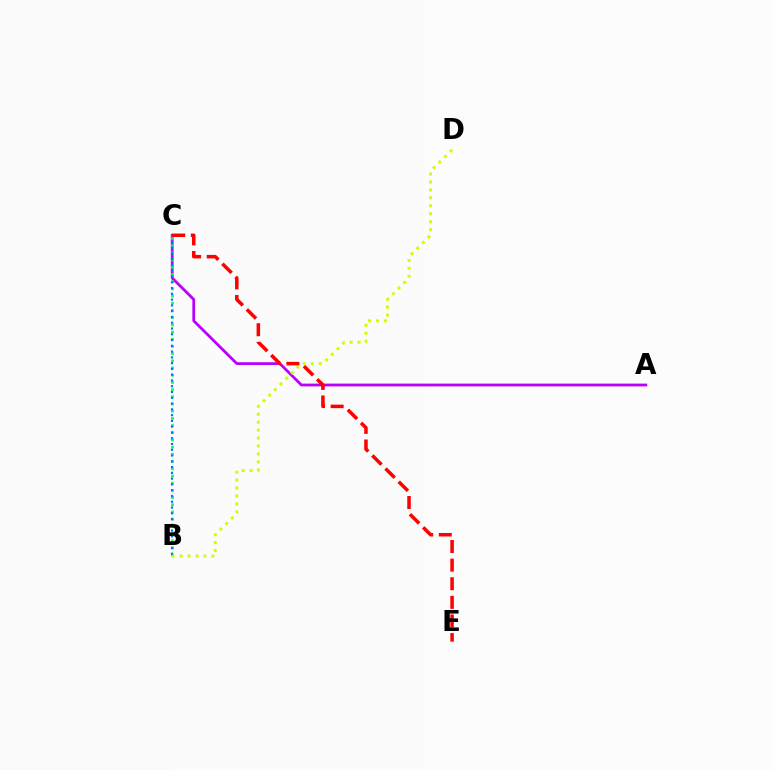{('A', 'C'): [{'color': '#b900ff', 'line_style': 'solid', 'thickness': 2.0}], ('B', 'C'): [{'color': '#00ff5c', 'line_style': 'dotted', 'thickness': 1.96}, {'color': '#0074ff', 'line_style': 'dotted', 'thickness': 1.57}], ('B', 'D'): [{'color': '#d1ff00', 'line_style': 'dotted', 'thickness': 2.16}], ('C', 'E'): [{'color': '#ff0000', 'line_style': 'dashed', 'thickness': 2.53}]}